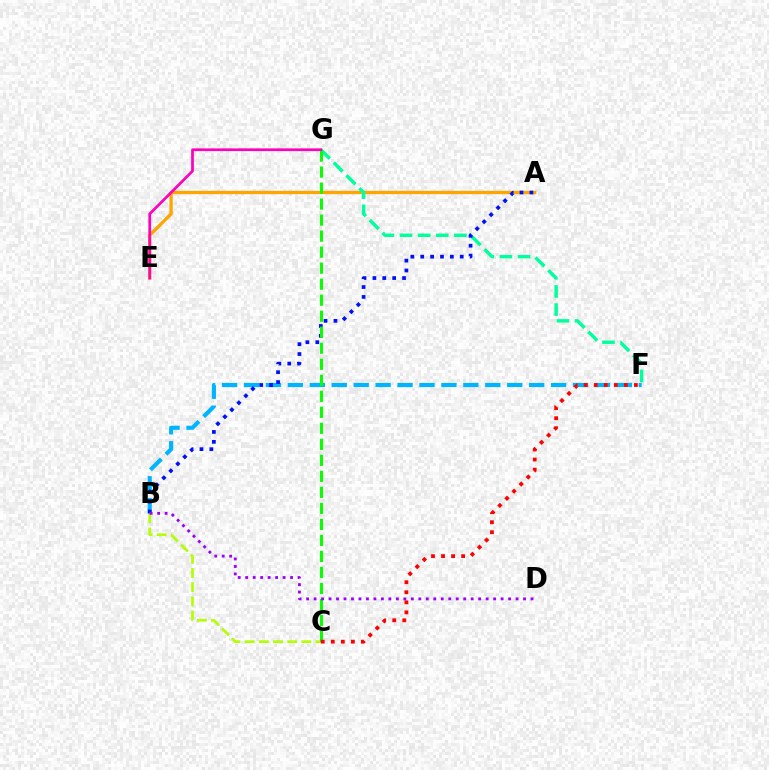{('B', 'C'): [{'color': '#b3ff00', 'line_style': 'dashed', 'thickness': 1.92}], ('B', 'F'): [{'color': '#00b5ff', 'line_style': 'dashed', 'thickness': 2.98}], ('A', 'E'): [{'color': '#ffa500', 'line_style': 'solid', 'thickness': 2.36}], ('F', 'G'): [{'color': '#00ff9d', 'line_style': 'dashed', 'thickness': 2.46}], ('A', 'B'): [{'color': '#0010ff', 'line_style': 'dotted', 'thickness': 2.69}], ('C', 'G'): [{'color': '#08ff00', 'line_style': 'dashed', 'thickness': 2.18}], ('E', 'G'): [{'color': '#ff00bd', 'line_style': 'solid', 'thickness': 1.96}], ('C', 'F'): [{'color': '#ff0000', 'line_style': 'dotted', 'thickness': 2.73}], ('B', 'D'): [{'color': '#9b00ff', 'line_style': 'dotted', 'thickness': 2.03}]}